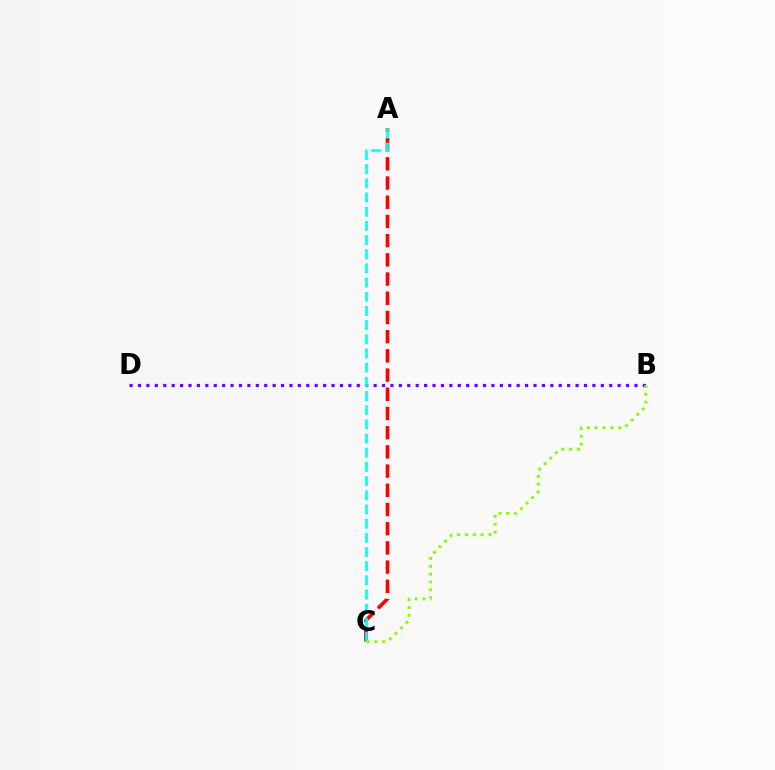{('A', 'C'): [{'color': '#ff0000', 'line_style': 'dashed', 'thickness': 2.61}, {'color': '#00fff6', 'line_style': 'dashed', 'thickness': 1.93}], ('B', 'D'): [{'color': '#7200ff', 'line_style': 'dotted', 'thickness': 2.29}], ('B', 'C'): [{'color': '#84ff00', 'line_style': 'dotted', 'thickness': 2.13}]}